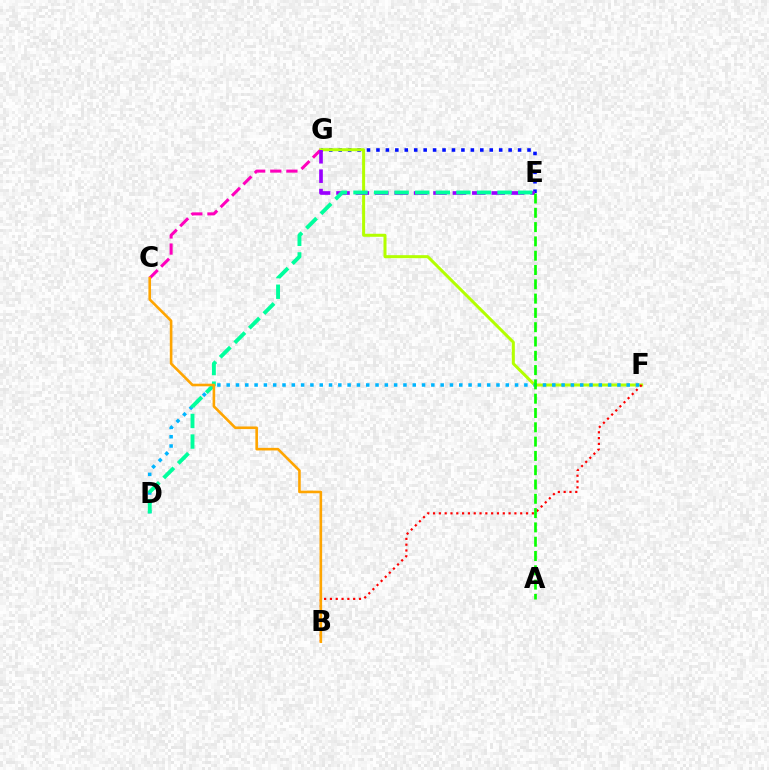{('C', 'G'): [{'color': '#ff00bd', 'line_style': 'dashed', 'thickness': 2.19}], ('E', 'G'): [{'color': '#0010ff', 'line_style': 'dotted', 'thickness': 2.57}, {'color': '#9b00ff', 'line_style': 'dashed', 'thickness': 2.64}], ('F', 'G'): [{'color': '#b3ff00', 'line_style': 'solid', 'thickness': 2.17}], ('B', 'F'): [{'color': '#ff0000', 'line_style': 'dotted', 'thickness': 1.58}], ('D', 'F'): [{'color': '#00b5ff', 'line_style': 'dotted', 'thickness': 2.53}], ('A', 'E'): [{'color': '#08ff00', 'line_style': 'dashed', 'thickness': 1.94}], ('D', 'E'): [{'color': '#00ff9d', 'line_style': 'dashed', 'thickness': 2.8}], ('B', 'C'): [{'color': '#ffa500', 'line_style': 'solid', 'thickness': 1.88}]}